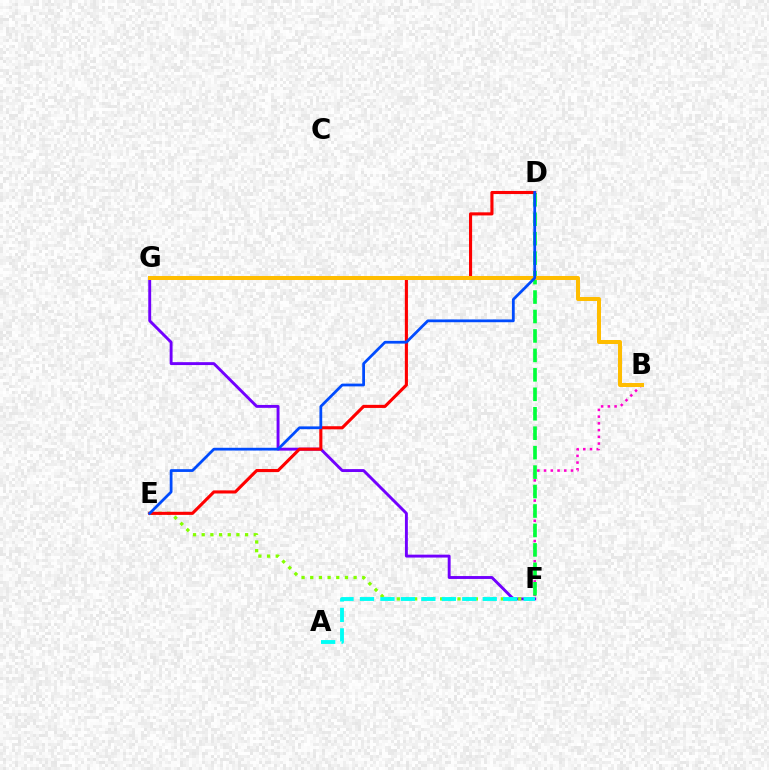{('B', 'F'): [{'color': '#ff00cf', 'line_style': 'dotted', 'thickness': 1.83}], ('F', 'G'): [{'color': '#7200ff', 'line_style': 'solid', 'thickness': 2.09}], ('D', 'F'): [{'color': '#00ff39', 'line_style': 'dashed', 'thickness': 2.64}], ('E', 'F'): [{'color': '#84ff00', 'line_style': 'dotted', 'thickness': 2.36}], ('D', 'E'): [{'color': '#ff0000', 'line_style': 'solid', 'thickness': 2.23}, {'color': '#004bff', 'line_style': 'solid', 'thickness': 1.99}], ('B', 'G'): [{'color': '#ffbd00', 'line_style': 'solid', 'thickness': 2.89}], ('A', 'F'): [{'color': '#00fff6', 'line_style': 'dashed', 'thickness': 2.78}]}